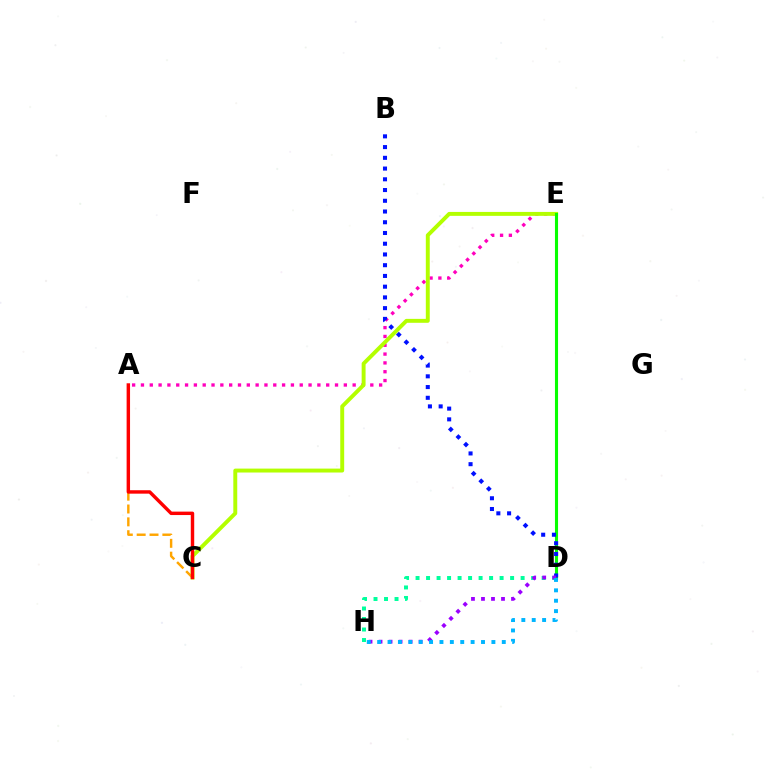{('A', 'E'): [{'color': '#ff00bd', 'line_style': 'dotted', 'thickness': 2.4}], ('C', 'E'): [{'color': '#b3ff00', 'line_style': 'solid', 'thickness': 2.83}], ('A', 'C'): [{'color': '#ffa500', 'line_style': 'dashed', 'thickness': 1.75}, {'color': '#ff0000', 'line_style': 'solid', 'thickness': 2.47}], ('D', 'E'): [{'color': '#08ff00', 'line_style': 'solid', 'thickness': 2.23}], ('D', 'H'): [{'color': '#00ff9d', 'line_style': 'dotted', 'thickness': 2.85}, {'color': '#9b00ff', 'line_style': 'dotted', 'thickness': 2.72}, {'color': '#00b5ff', 'line_style': 'dotted', 'thickness': 2.82}], ('B', 'D'): [{'color': '#0010ff', 'line_style': 'dotted', 'thickness': 2.92}]}